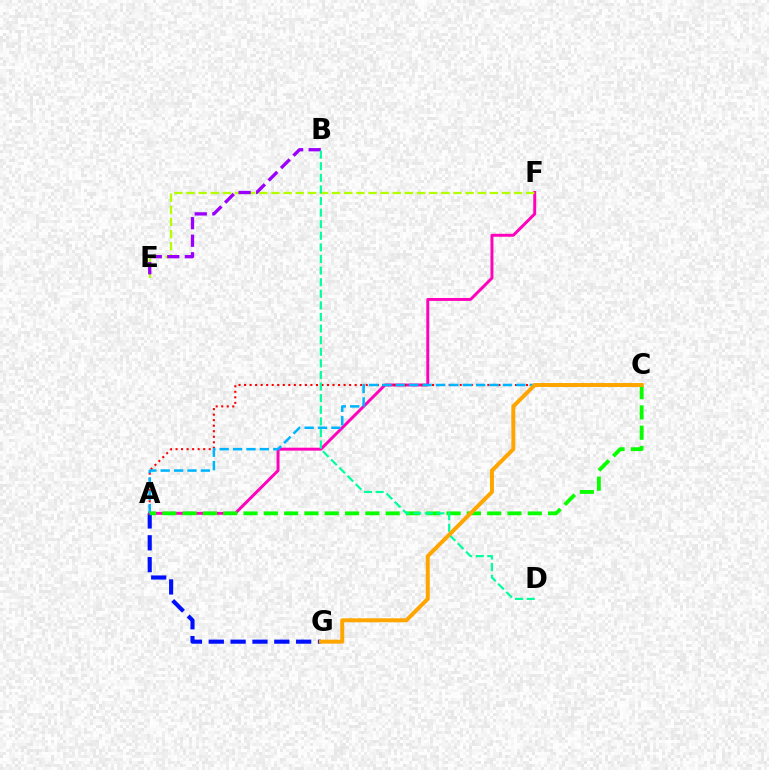{('A', 'G'): [{'color': '#0010ff', 'line_style': 'dashed', 'thickness': 2.97}], ('A', 'F'): [{'color': '#ff00bd', 'line_style': 'solid', 'thickness': 2.11}], ('E', 'F'): [{'color': '#b3ff00', 'line_style': 'dashed', 'thickness': 1.65}], ('A', 'C'): [{'color': '#ff0000', 'line_style': 'dotted', 'thickness': 1.5}, {'color': '#00b5ff', 'line_style': 'dashed', 'thickness': 1.82}, {'color': '#08ff00', 'line_style': 'dashed', 'thickness': 2.76}], ('B', 'E'): [{'color': '#9b00ff', 'line_style': 'dashed', 'thickness': 2.39}], ('B', 'D'): [{'color': '#00ff9d', 'line_style': 'dashed', 'thickness': 1.58}], ('C', 'G'): [{'color': '#ffa500', 'line_style': 'solid', 'thickness': 2.85}]}